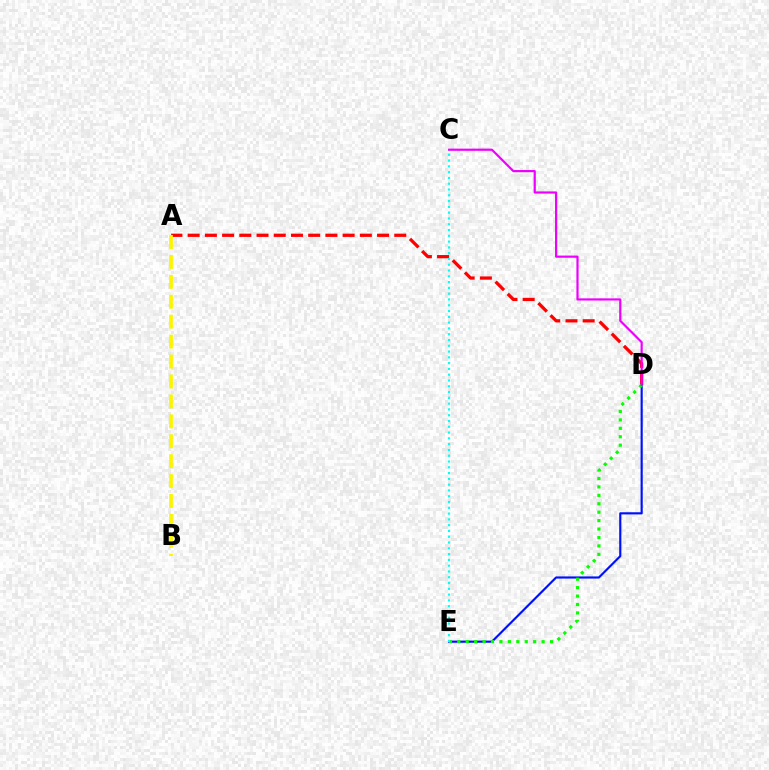{('A', 'D'): [{'color': '#ff0000', 'line_style': 'dashed', 'thickness': 2.34}], ('D', 'E'): [{'color': '#0010ff', 'line_style': 'solid', 'thickness': 1.55}, {'color': '#08ff00', 'line_style': 'dotted', 'thickness': 2.29}], ('A', 'B'): [{'color': '#fcf500', 'line_style': 'dashed', 'thickness': 2.71}], ('C', 'E'): [{'color': '#00fff6', 'line_style': 'dotted', 'thickness': 1.57}], ('C', 'D'): [{'color': '#ee00ff', 'line_style': 'solid', 'thickness': 1.58}]}